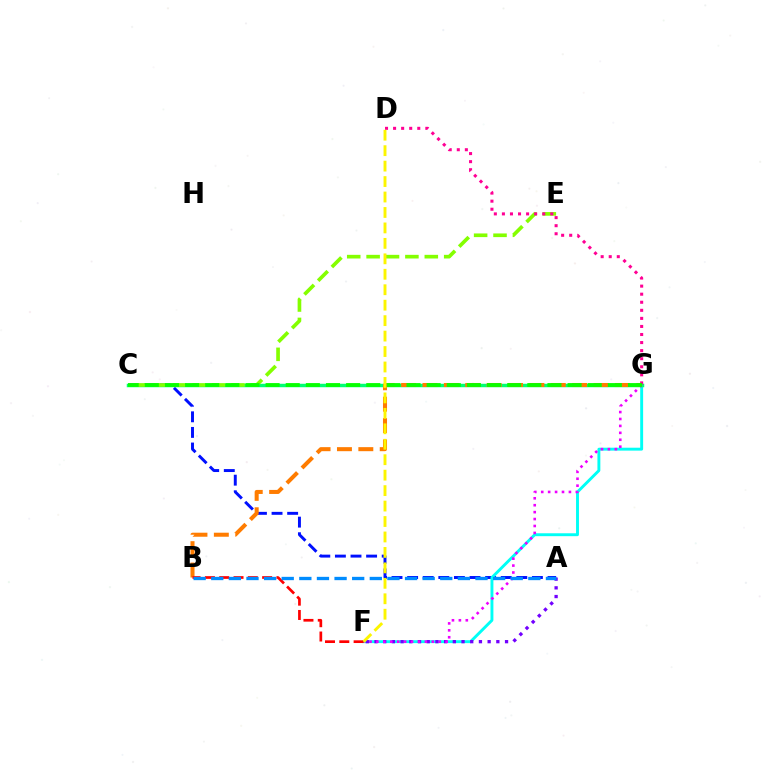{('A', 'C'): [{'color': '#0010ff', 'line_style': 'dashed', 'thickness': 2.12}], ('F', 'G'): [{'color': '#00fff6', 'line_style': 'solid', 'thickness': 2.09}, {'color': '#ee00ff', 'line_style': 'dotted', 'thickness': 1.88}], ('C', 'G'): [{'color': '#00ff74', 'line_style': 'solid', 'thickness': 2.5}, {'color': '#08ff00', 'line_style': 'dashed', 'thickness': 2.73}], ('C', 'E'): [{'color': '#84ff00', 'line_style': 'dashed', 'thickness': 2.63}], ('A', 'F'): [{'color': '#7200ff', 'line_style': 'dotted', 'thickness': 2.36}], ('D', 'G'): [{'color': '#ff0094', 'line_style': 'dotted', 'thickness': 2.19}], ('B', 'G'): [{'color': '#ff7c00', 'line_style': 'dashed', 'thickness': 2.91}], ('B', 'F'): [{'color': '#ff0000', 'line_style': 'dashed', 'thickness': 1.94}], ('D', 'F'): [{'color': '#fcf500', 'line_style': 'dashed', 'thickness': 2.1}], ('A', 'B'): [{'color': '#008cff', 'line_style': 'dashed', 'thickness': 2.39}]}